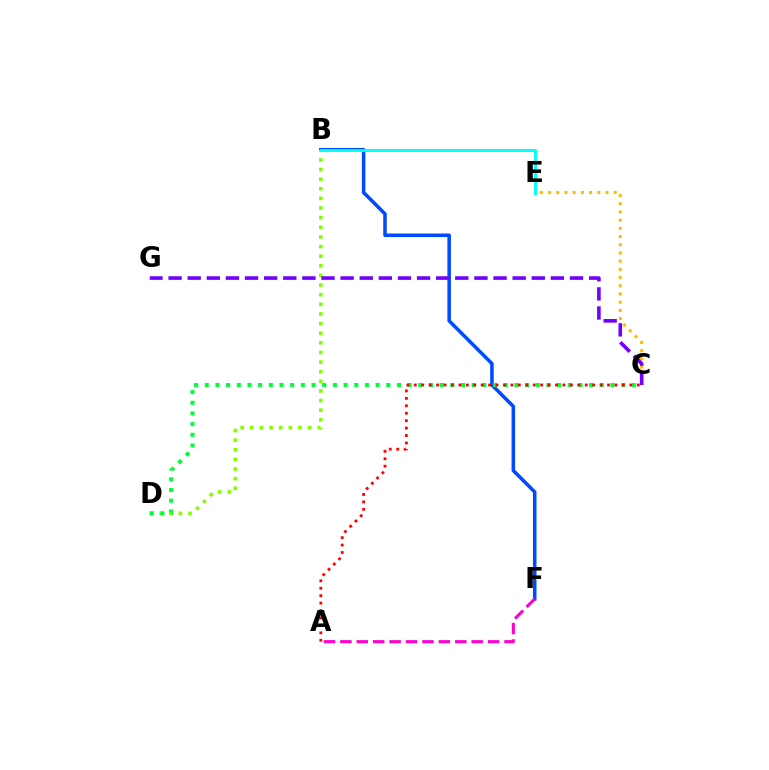{('C', 'E'): [{'color': '#ffbd00', 'line_style': 'dotted', 'thickness': 2.23}], ('B', 'F'): [{'color': '#004bff', 'line_style': 'solid', 'thickness': 2.56}], ('B', 'D'): [{'color': '#84ff00', 'line_style': 'dotted', 'thickness': 2.62}], ('C', 'D'): [{'color': '#00ff39', 'line_style': 'dotted', 'thickness': 2.9}], ('A', 'F'): [{'color': '#ff00cf', 'line_style': 'dashed', 'thickness': 2.23}], ('B', 'E'): [{'color': '#00fff6', 'line_style': 'solid', 'thickness': 2.09}], ('C', 'G'): [{'color': '#7200ff', 'line_style': 'dashed', 'thickness': 2.6}], ('A', 'C'): [{'color': '#ff0000', 'line_style': 'dotted', 'thickness': 2.02}]}